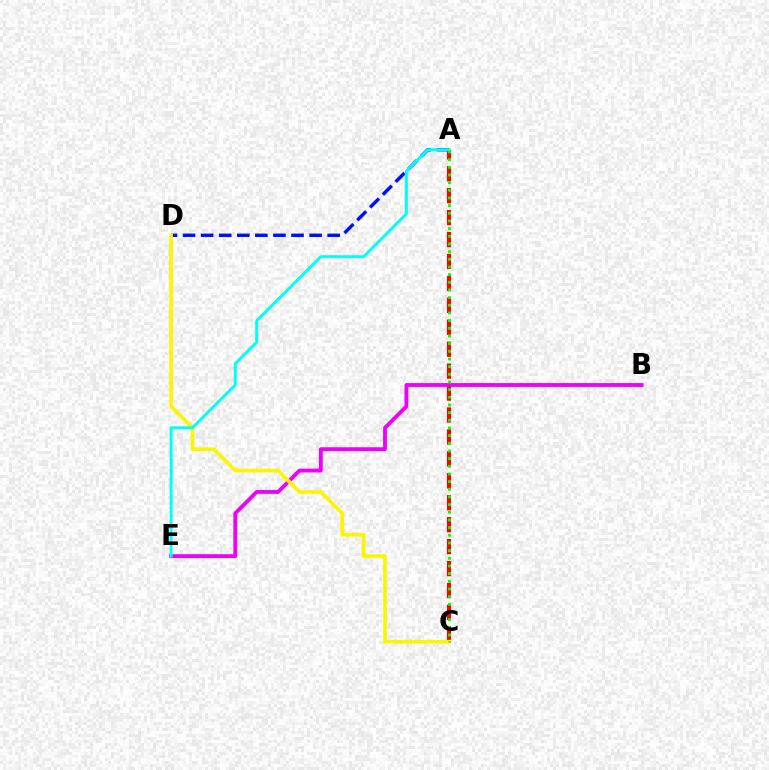{('A', 'D'): [{'color': '#0010ff', 'line_style': 'dashed', 'thickness': 2.46}], ('A', 'C'): [{'color': '#ff0000', 'line_style': 'dashed', 'thickness': 2.98}, {'color': '#08ff00', 'line_style': 'dotted', 'thickness': 2.08}], ('B', 'E'): [{'color': '#ee00ff', 'line_style': 'solid', 'thickness': 2.76}], ('C', 'D'): [{'color': '#fcf500', 'line_style': 'solid', 'thickness': 2.63}], ('A', 'E'): [{'color': '#00fff6', 'line_style': 'solid', 'thickness': 2.11}]}